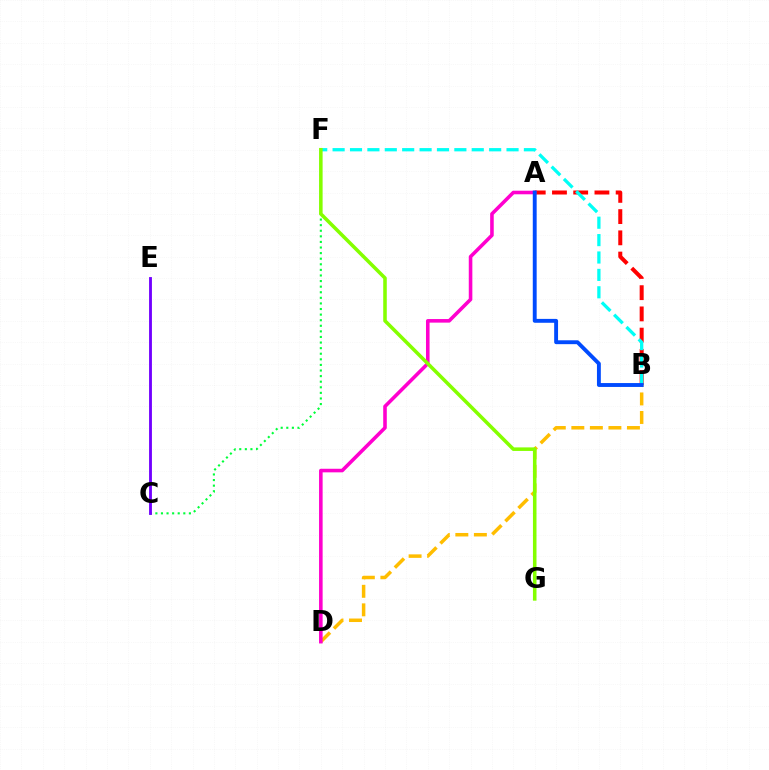{('C', 'F'): [{'color': '#00ff39', 'line_style': 'dotted', 'thickness': 1.52}], ('A', 'B'): [{'color': '#ff0000', 'line_style': 'dashed', 'thickness': 2.88}, {'color': '#004bff', 'line_style': 'solid', 'thickness': 2.79}], ('C', 'E'): [{'color': '#7200ff', 'line_style': 'solid', 'thickness': 2.05}], ('B', 'F'): [{'color': '#00fff6', 'line_style': 'dashed', 'thickness': 2.36}], ('B', 'D'): [{'color': '#ffbd00', 'line_style': 'dashed', 'thickness': 2.52}], ('A', 'D'): [{'color': '#ff00cf', 'line_style': 'solid', 'thickness': 2.58}], ('F', 'G'): [{'color': '#84ff00', 'line_style': 'solid', 'thickness': 2.56}]}